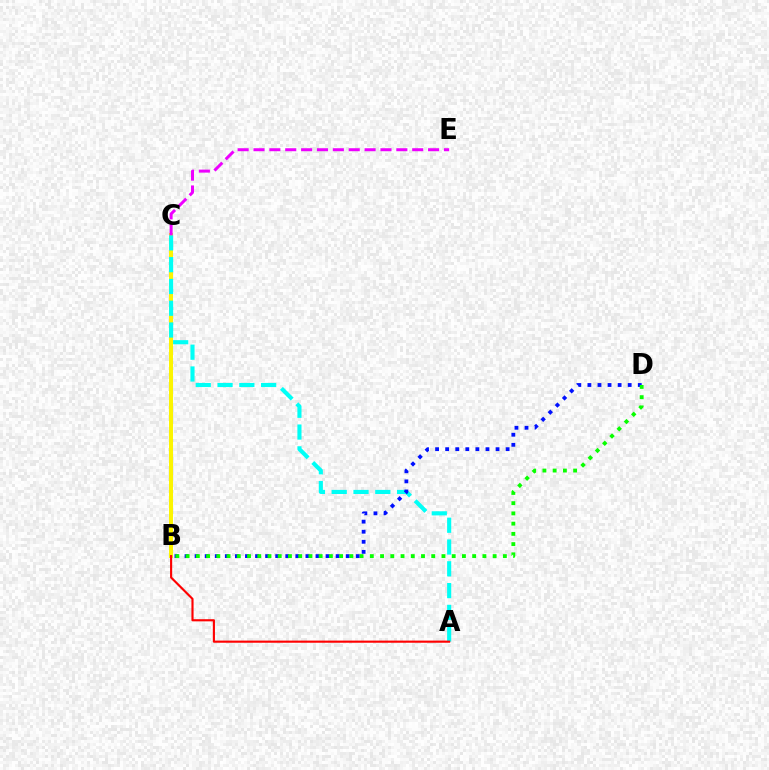{('B', 'C'): [{'color': '#fcf500', 'line_style': 'solid', 'thickness': 2.86}], ('A', 'C'): [{'color': '#00fff6', 'line_style': 'dashed', 'thickness': 2.96}], ('B', 'D'): [{'color': '#0010ff', 'line_style': 'dotted', 'thickness': 2.74}, {'color': '#08ff00', 'line_style': 'dotted', 'thickness': 2.78}], ('A', 'B'): [{'color': '#ff0000', 'line_style': 'solid', 'thickness': 1.54}], ('C', 'E'): [{'color': '#ee00ff', 'line_style': 'dashed', 'thickness': 2.16}]}